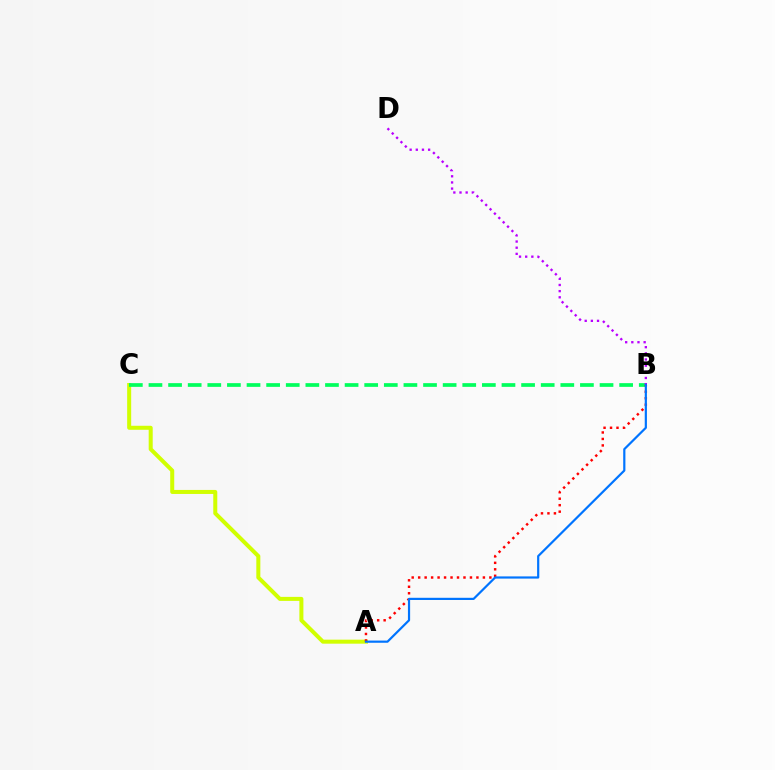{('A', 'C'): [{'color': '#d1ff00', 'line_style': 'solid', 'thickness': 2.89}], ('B', 'C'): [{'color': '#00ff5c', 'line_style': 'dashed', 'thickness': 2.66}], ('A', 'B'): [{'color': '#ff0000', 'line_style': 'dotted', 'thickness': 1.76}, {'color': '#0074ff', 'line_style': 'solid', 'thickness': 1.58}], ('B', 'D'): [{'color': '#b900ff', 'line_style': 'dotted', 'thickness': 1.67}]}